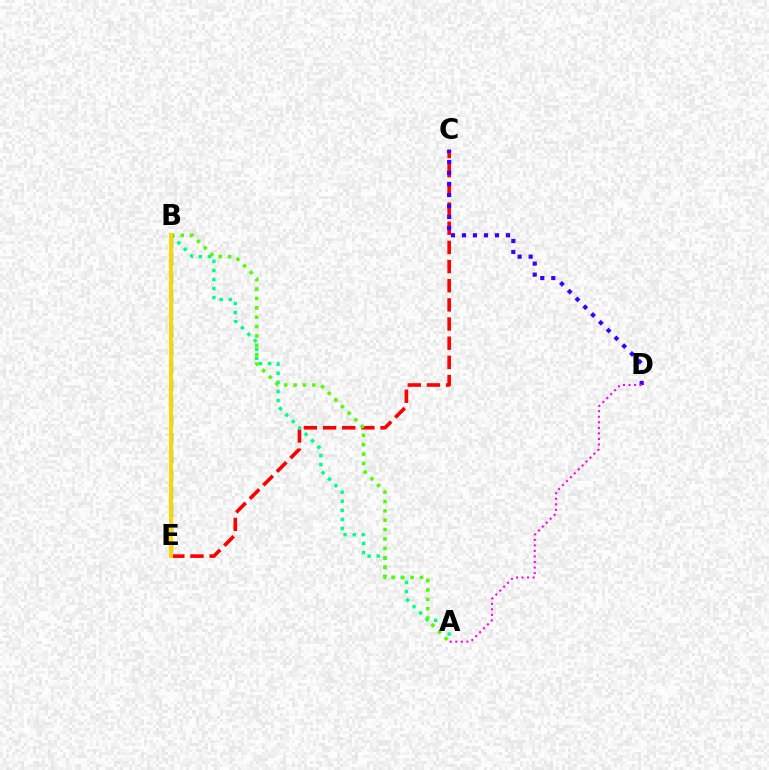{('C', 'E'): [{'color': '#ff0000', 'line_style': 'dashed', 'thickness': 2.6}], ('A', 'B'): [{'color': '#00ff86', 'line_style': 'dotted', 'thickness': 2.47}, {'color': '#4fff00', 'line_style': 'dotted', 'thickness': 2.55}], ('C', 'D'): [{'color': '#3700ff', 'line_style': 'dotted', 'thickness': 2.99}], ('A', 'D'): [{'color': '#ff00ed', 'line_style': 'dotted', 'thickness': 1.51}], ('B', 'E'): [{'color': '#009eff', 'line_style': 'dashed', 'thickness': 2.44}, {'color': '#ffd500', 'line_style': 'solid', 'thickness': 2.79}]}